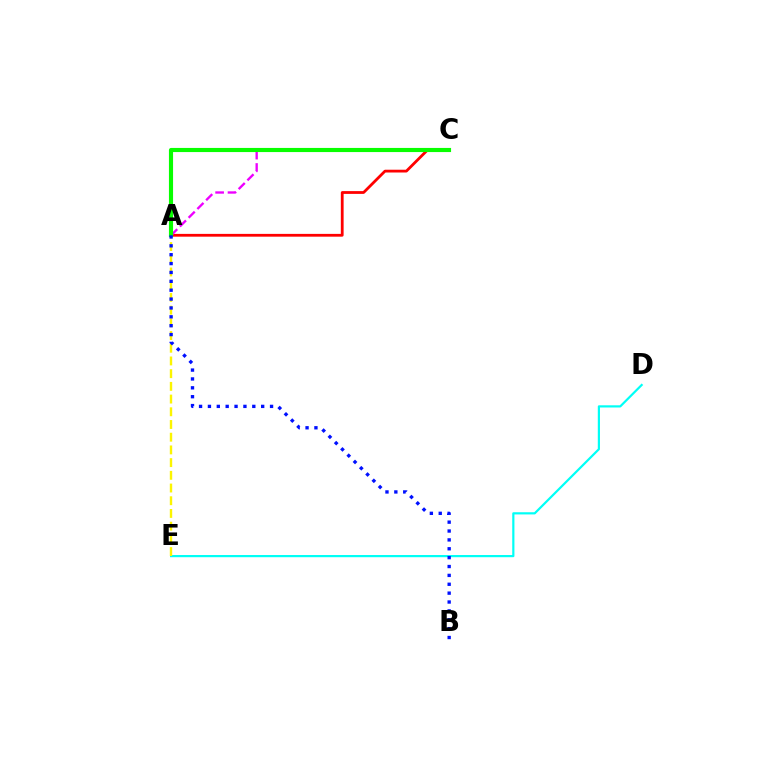{('A', 'C'): [{'color': '#ff0000', 'line_style': 'solid', 'thickness': 2.01}, {'color': '#ee00ff', 'line_style': 'dashed', 'thickness': 1.68}, {'color': '#08ff00', 'line_style': 'solid', 'thickness': 2.97}], ('D', 'E'): [{'color': '#00fff6', 'line_style': 'solid', 'thickness': 1.58}], ('A', 'E'): [{'color': '#fcf500', 'line_style': 'dashed', 'thickness': 1.73}], ('A', 'B'): [{'color': '#0010ff', 'line_style': 'dotted', 'thickness': 2.41}]}